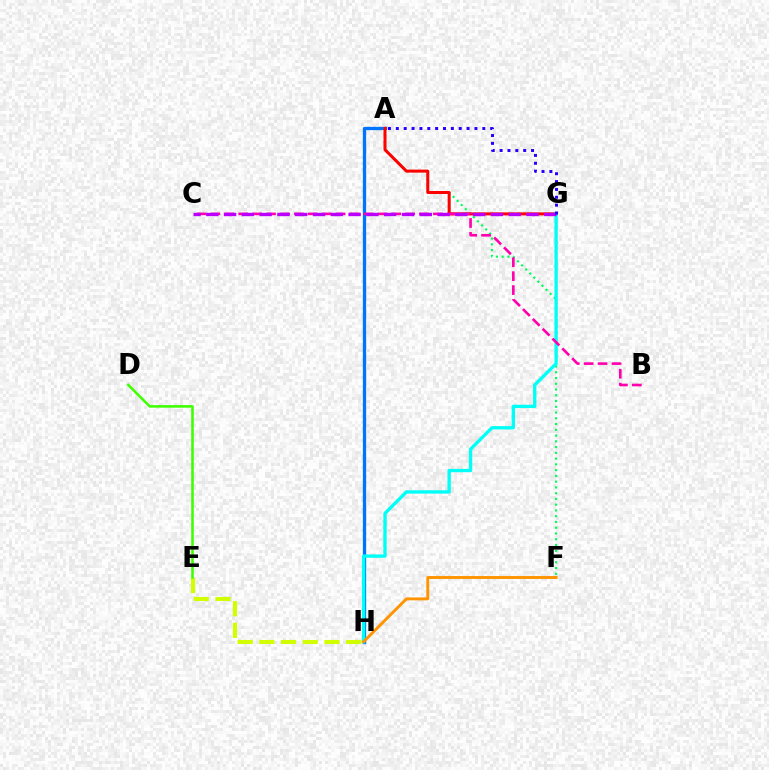{('A', 'H'): [{'color': '#0074ff', 'line_style': 'solid', 'thickness': 2.36}], ('A', 'F'): [{'color': '#00ff5c', 'line_style': 'dotted', 'thickness': 1.56}], ('A', 'G'): [{'color': '#ff0000', 'line_style': 'solid', 'thickness': 2.17}, {'color': '#2500ff', 'line_style': 'dotted', 'thickness': 2.14}], ('E', 'H'): [{'color': '#d1ff00', 'line_style': 'dashed', 'thickness': 2.95}], ('G', 'H'): [{'color': '#00fff6', 'line_style': 'solid', 'thickness': 2.4}], ('B', 'C'): [{'color': '#ff00ac', 'line_style': 'dashed', 'thickness': 1.89}], ('D', 'E'): [{'color': '#3dff00', 'line_style': 'solid', 'thickness': 1.84}], ('C', 'G'): [{'color': '#b900ff', 'line_style': 'dashed', 'thickness': 2.42}], ('F', 'H'): [{'color': '#ff9400', 'line_style': 'solid', 'thickness': 2.1}]}